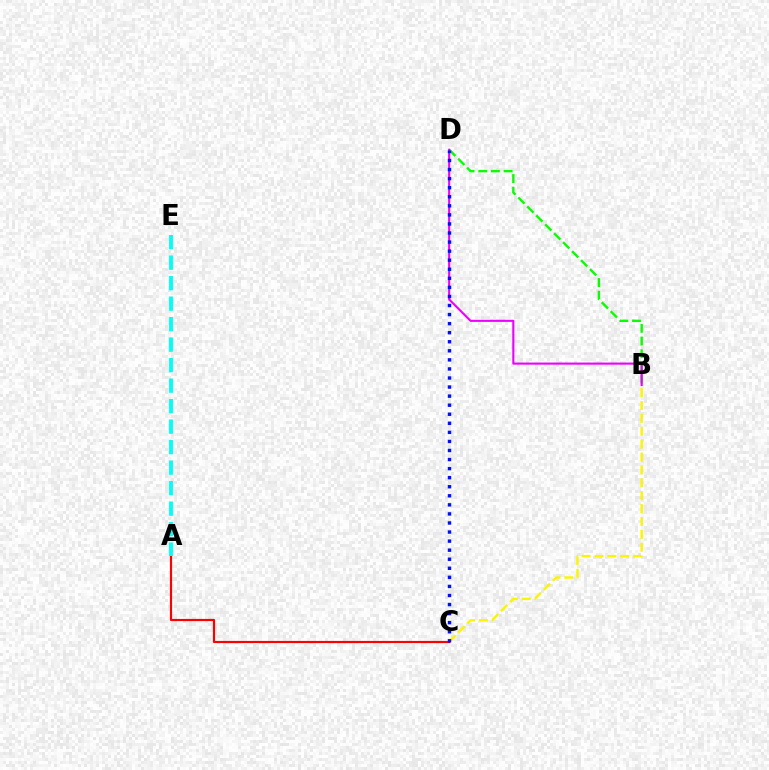{('B', 'C'): [{'color': '#fcf500', 'line_style': 'dashed', 'thickness': 1.75}], ('A', 'C'): [{'color': '#ff0000', 'line_style': 'solid', 'thickness': 1.56}], ('A', 'E'): [{'color': '#00fff6', 'line_style': 'dashed', 'thickness': 2.78}], ('B', 'D'): [{'color': '#08ff00', 'line_style': 'dashed', 'thickness': 1.72}, {'color': '#ee00ff', 'line_style': 'solid', 'thickness': 1.52}], ('C', 'D'): [{'color': '#0010ff', 'line_style': 'dotted', 'thickness': 2.46}]}